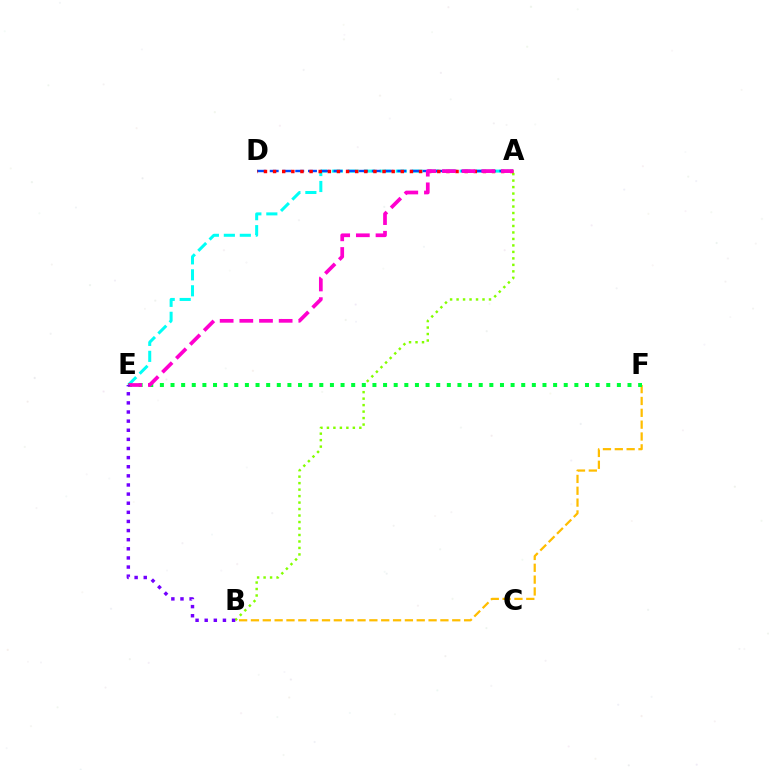{('A', 'E'): [{'color': '#00fff6', 'line_style': 'dashed', 'thickness': 2.17}, {'color': '#ff00cf', 'line_style': 'dashed', 'thickness': 2.67}], ('B', 'F'): [{'color': '#ffbd00', 'line_style': 'dashed', 'thickness': 1.61}], ('A', 'D'): [{'color': '#004bff', 'line_style': 'dashed', 'thickness': 1.73}, {'color': '#ff0000', 'line_style': 'dotted', 'thickness': 2.48}], ('A', 'B'): [{'color': '#84ff00', 'line_style': 'dotted', 'thickness': 1.76}], ('E', 'F'): [{'color': '#00ff39', 'line_style': 'dotted', 'thickness': 2.89}], ('B', 'E'): [{'color': '#7200ff', 'line_style': 'dotted', 'thickness': 2.48}]}